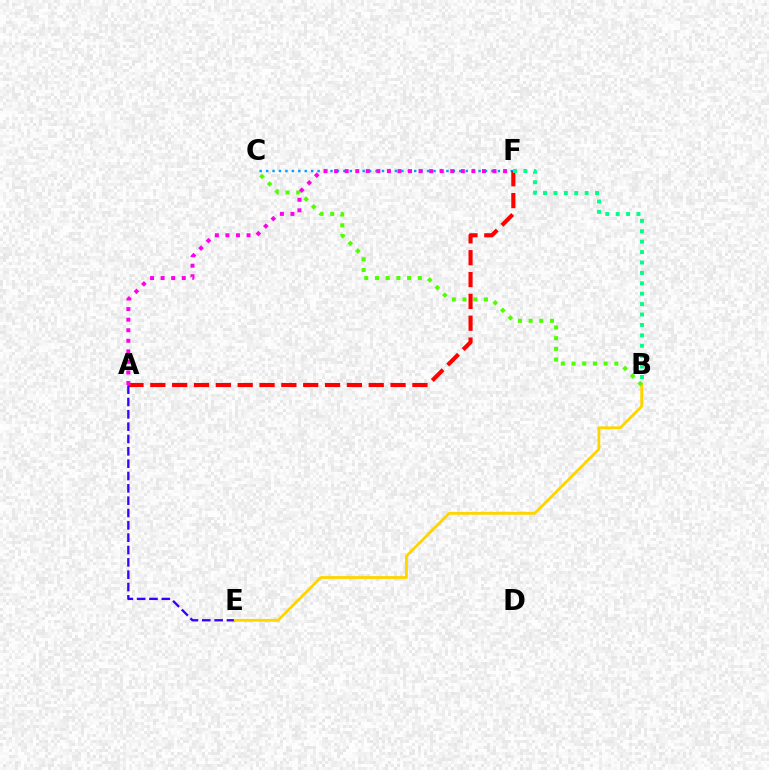{('C', 'F'): [{'color': '#009eff', 'line_style': 'dotted', 'thickness': 1.75}], ('A', 'F'): [{'color': '#ff0000', 'line_style': 'dashed', 'thickness': 2.97}, {'color': '#ff00ed', 'line_style': 'dotted', 'thickness': 2.87}], ('A', 'E'): [{'color': '#3700ff', 'line_style': 'dashed', 'thickness': 1.68}], ('B', 'E'): [{'color': '#ffd500', 'line_style': 'solid', 'thickness': 2.03}], ('B', 'F'): [{'color': '#00ff86', 'line_style': 'dotted', 'thickness': 2.83}], ('B', 'C'): [{'color': '#4fff00', 'line_style': 'dotted', 'thickness': 2.91}]}